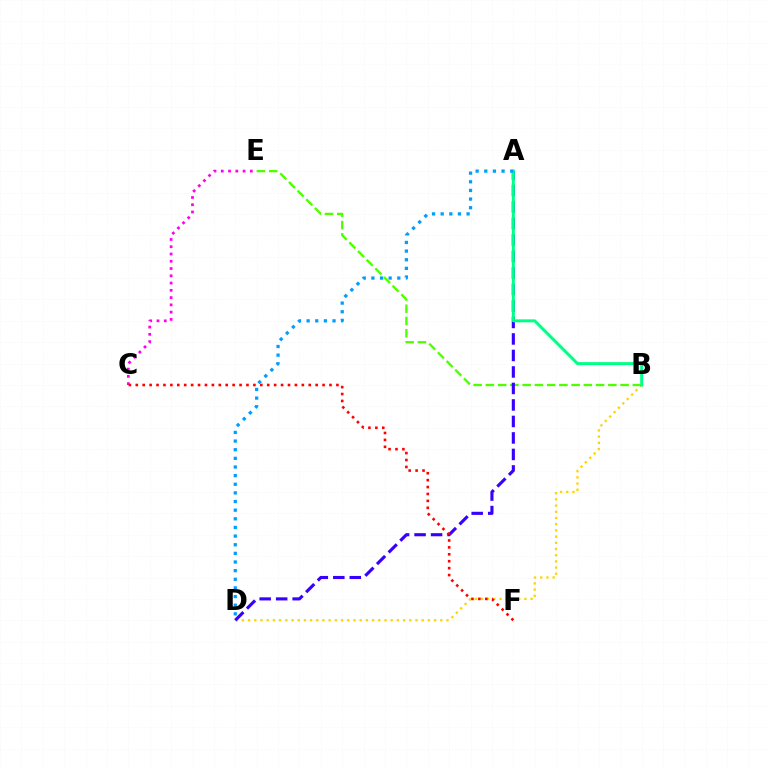{('B', 'E'): [{'color': '#4fff00', 'line_style': 'dashed', 'thickness': 1.66}], ('B', 'D'): [{'color': '#ffd500', 'line_style': 'dotted', 'thickness': 1.68}], ('A', 'D'): [{'color': '#3700ff', 'line_style': 'dashed', 'thickness': 2.24}, {'color': '#009eff', 'line_style': 'dotted', 'thickness': 2.35}], ('C', 'E'): [{'color': '#ff00ed', 'line_style': 'dotted', 'thickness': 1.97}], ('A', 'B'): [{'color': '#00ff86', 'line_style': 'solid', 'thickness': 2.14}], ('C', 'F'): [{'color': '#ff0000', 'line_style': 'dotted', 'thickness': 1.88}]}